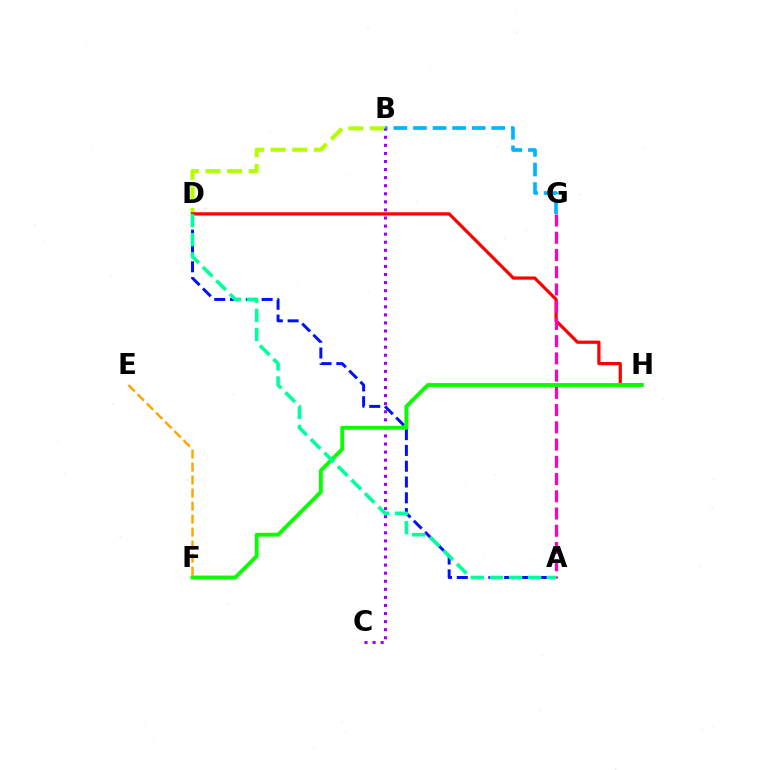{('B', 'D'): [{'color': '#b3ff00', 'line_style': 'dashed', 'thickness': 2.94}], ('B', 'G'): [{'color': '#00b5ff', 'line_style': 'dashed', 'thickness': 2.66}], ('A', 'D'): [{'color': '#0010ff', 'line_style': 'dashed', 'thickness': 2.15}, {'color': '#00ff9d', 'line_style': 'dashed', 'thickness': 2.6}], ('E', 'F'): [{'color': '#ffa500', 'line_style': 'dashed', 'thickness': 1.77}], ('B', 'C'): [{'color': '#9b00ff', 'line_style': 'dotted', 'thickness': 2.19}], ('D', 'H'): [{'color': '#ff0000', 'line_style': 'solid', 'thickness': 2.32}], ('F', 'H'): [{'color': '#08ff00', 'line_style': 'solid', 'thickness': 2.78}], ('A', 'G'): [{'color': '#ff00bd', 'line_style': 'dashed', 'thickness': 2.34}]}